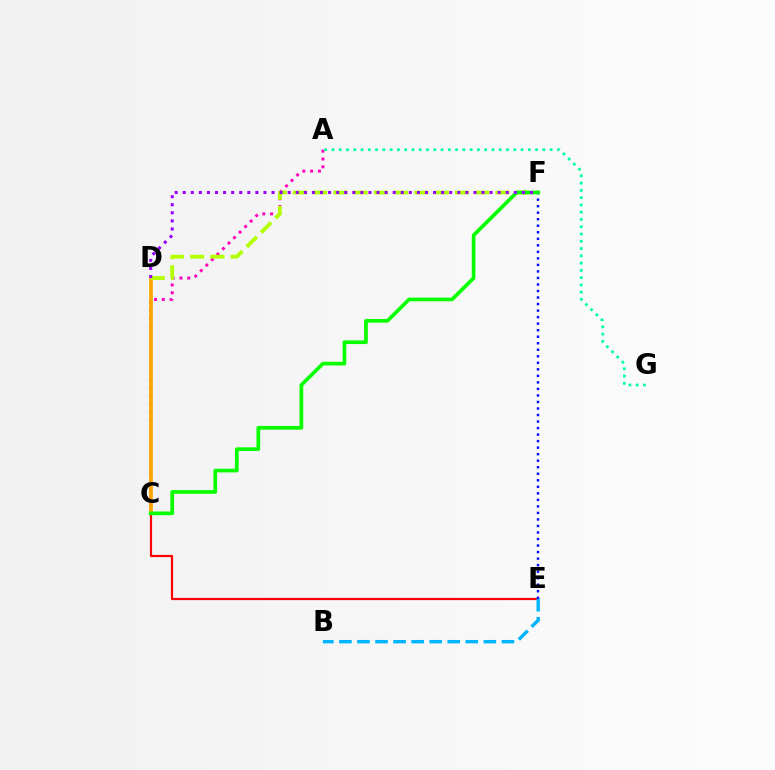{('C', 'E'): [{'color': '#ff0000', 'line_style': 'solid', 'thickness': 1.58}], ('A', 'C'): [{'color': '#ff00bd', 'line_style': 'dotted', 'thickness': 2.12}], ('C', 'D'): [{'color': '#ffa500', 'line_style': 'solid', 'thickness': 2.65}], ('B', 'E'): [{'color': '#00b5ff', 'line_style': 'dashed', 'thickness': 2.45}], ('A', 'G'): [{'color': '#00ff9d', 'line_style': 'dotted', 'thickness': 1.98}], ('E', 'F'): [{'color': '#0010ff', 'line_style': 'dotted', 'thickness': 1.77}], ('D', 'F'): [{'color': '#b3ff00', 'line_style': 'dashed', 'thickness': 2.75}, {'color': '#9b00ff', 'line_style': 'dotted', 'thickness': 2.19}], ('C', 'F'): [{'color': '#08ff00', 'line_style': 'solid', 'thickness': 2.65}]}